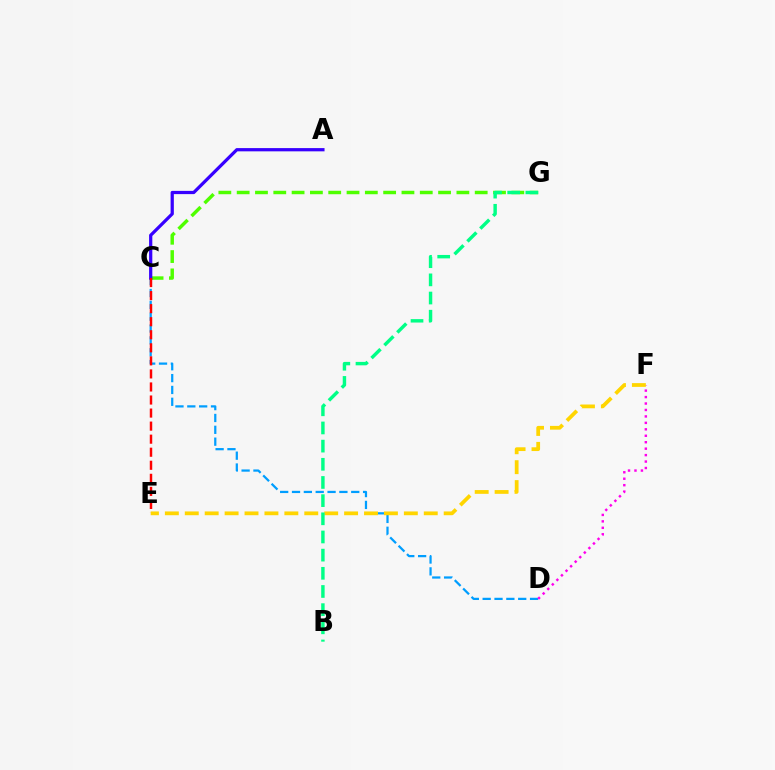{('C', 'D'): [{'color': '#009eff', 'line_style': 'dashed', 'thickness': 1.61}], ('C', 'G'): [{'color': '#4fff00', 'line_style': 'dashed', 'thickness': 2.49}], ('A', 'C'): [{'color': '#3700ff', 'line_style': 'solid', 'thickness': 2.33}], ('C', 'E'): [{'color': '#ff0000', 'line_style': 'dashed', 'thickness': 1.77}], ('D', 'F'): [{'color': '#ff00ed', 'line_style': 'dotted', 'thickness': 1.75}], ('E', 'F'): [{'color': '#ffd500', 'line_style': 'dashed', 'thickness': 2.71}], ('B', 'G'): [{'color': '#00ff86', 'line_style': 'dashed', 'thickness': 2.47}]}